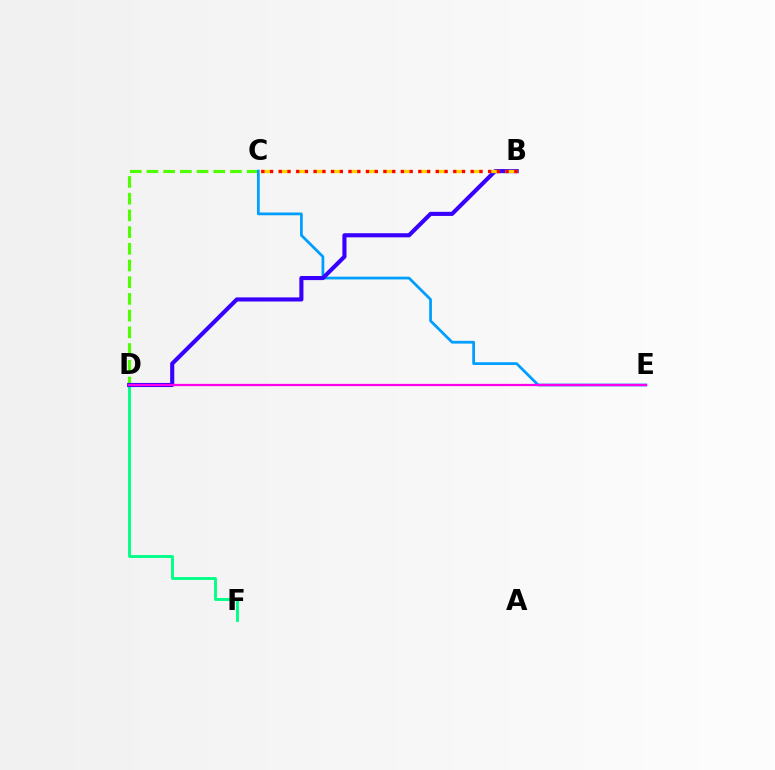{('C', 'D'): [{'color': '#4fff00', 'line_style': 'dashed', 'thickness': 2.27}], ('D', 'F'): [{'color': '#00ff86', 'line_style': 'solid', 'thickness': 2.08}], ('C', 'E'): [{'color': '#009eff', 'line_style': 'solid', 'thickness': 1.98}], ('B', 'D'): [{'color': '#3700ff', 'line_style': 'solid', 'thickness': 2.96}], ('D', 'E'): [{'color': '#ff00ed', 'line_style': 'solid', 'thickness': 1.63}], ('B', 'C'): [{'color': '#ffd500', 'line_style': 'dashed', 'thickness': 2.37}, {'color': '#ff0000', 'line_style': 'dotted', 'thickness': 2.37}]}